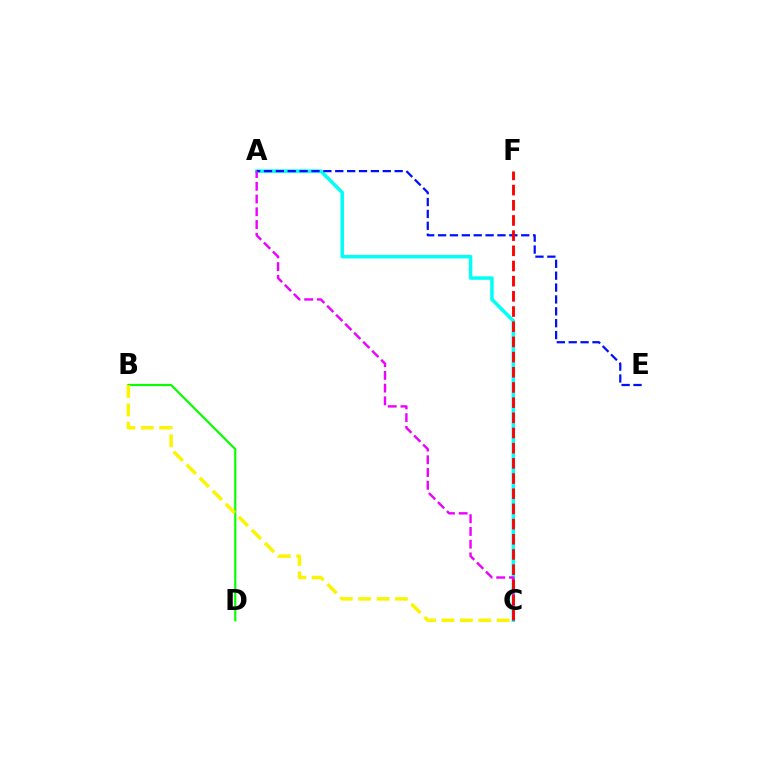{('A', 'C'): [{'color': '#00fff6', 'line_style': 'solid', 'thickness': 2.52}, {'color': '#ee00ff', 'line_style': 'dashed', 'thickness': 1.73}], ('B', 'D'): [{'color': '#08ff00', 'line_style': 'solid', 'thickness': 1.57}], ('A', 'E'): [{'color': '#0010ff', 'line_style': 'dashed', 'thickness': 1.61}], ('C', 'F'): [{'color': '#ff0000', 'line_style': 'dashed', 'thickness': 2.06}], ('B', 'C'): [{'color': '#fcf500', 'line_style': 'dashed', 'thickness': 2.5}]}